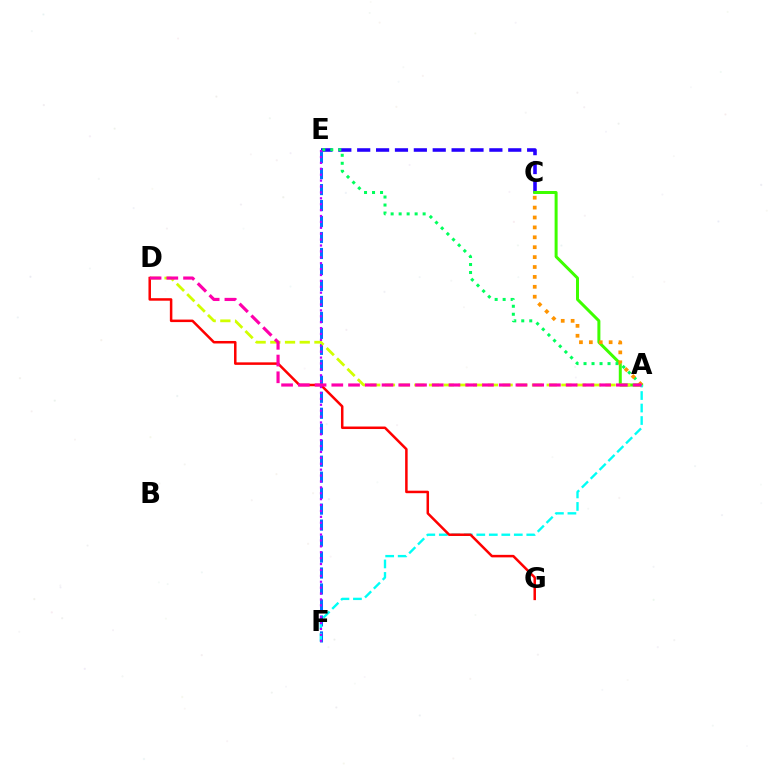{('C', 'E'): [{'color': '#2500ff', 'line_style': 'dashed', 'thickness': 2.57}], ('A', 'C'): [{'color': '#3dff00', 'line_style': 'solid', 'thickness': 2.16}, {'color': '#ff9400', 'line_style': 'dotted', 'thickness': 2.69}], ('E', 'F'): [{'color': '#0074ff', 'line_style': 'dashed', 'thickness': 2.17}, {'color': '#b900ff', 'line_style': 'dotted', 'thickness': 1.6}], ('A', 'D'): [{'color': '#d1ff00', 'line_style': 'dashed', 'thickness': 2.0}, {'color': '#ff00ac', 'line_style': 'dashed', 'thickness': 2.27}], ('A', 'F'): [{'color': '#00fff6', 'line_style': 'dashed', 'thickness': 1.7}], ('A', 'E'): [{'color': '#00ff5c', 'line_style': 'dotted', 'thickness': 2.17}], ('D', 'G'): [{'color': '#ff0000', 'line_style': 'solid', 'thickness': 1.81}]}